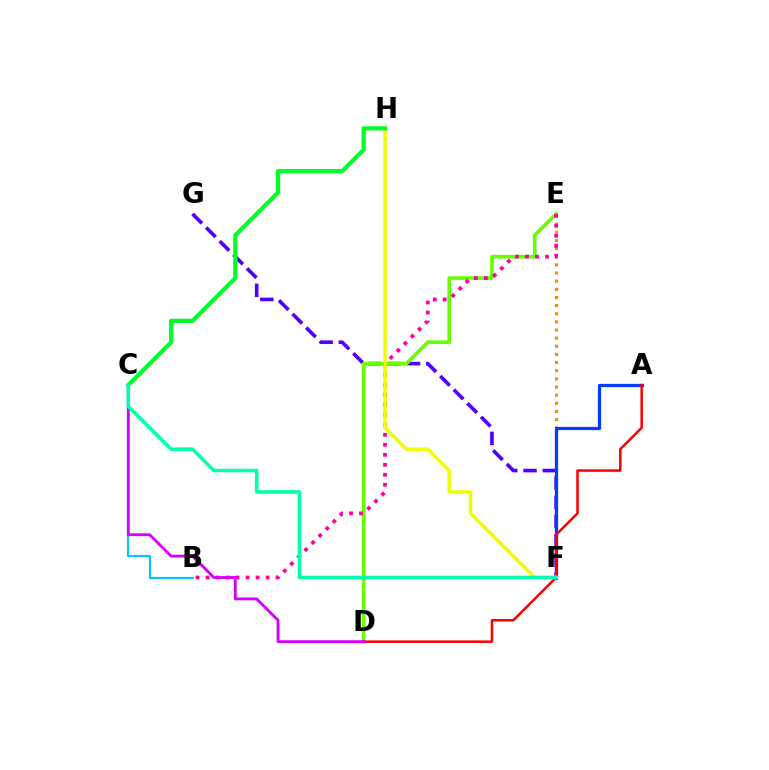{('F', 'G'): [{'color': '#4f00ff', 'line_style': 'dashed', 'thickness': 2.62}], ('E', 'F'): [{'color': '#ff8800', 'line_style': 'dotted', 'thickness': 2.21}], ('D', 'E'): [{'color': '#66ff00', 'line_style': 'solid', 'thickness': 2.61}], ('B', 'C'): [{'color': '#00c7ff', 'line_style': 'solid', 'thickness': 1.53}], ('B', 'E'): [{'color': '#ff00a0', 'line_style': 'dotted', 'thickness': 2.72}], ('A', 'F'): [{'color': '#003fff', 'line_style': 'solid', 'thickness': 2.34}], ('A', 'D'): [{'color': '#ff0000', 'line_style': 'solid', 'thickness': 1.81}], ('F', 'H'): [{'color': '#eeff00', 'line_style': 'solid', 'thickness': 2.52}], ('C', 'H'): [{'color': '#00ff27', 'line_style': 'solid', 'thickness': 2.99}], ('C', 'D'): [{'color': '#d600ff', 'line_style': 'solid', 'thickness': 2.06}], ('C', 'F'): [{'color': '#00ffaf', 'line_style': 'solid', 'thickness': 2.56}]}